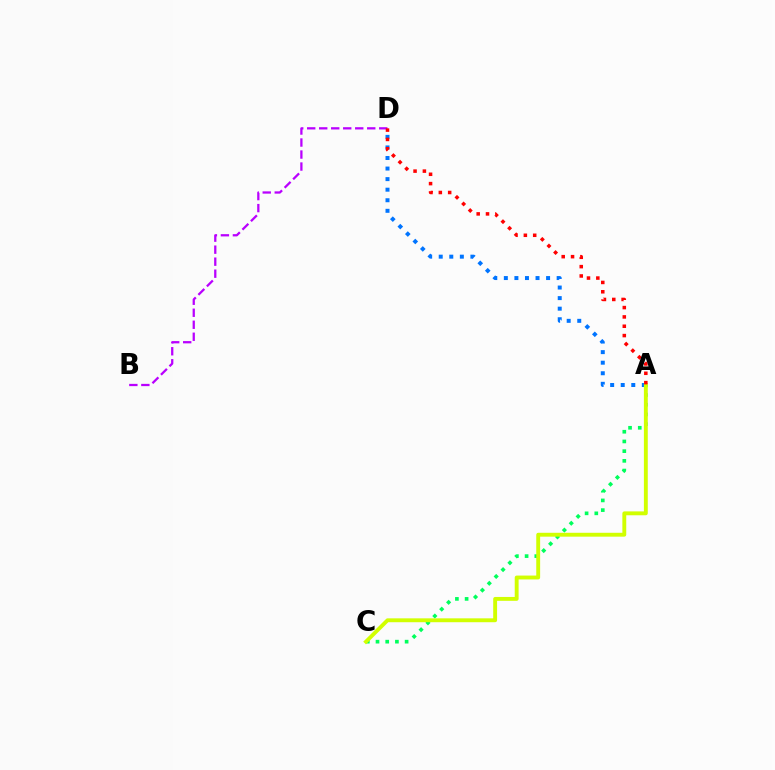{('A', 'C'): [{'color': '#00ff5c', 'line_style': 'dotted', 'thickness': 2.64}, {'color': '#d1ff00', 'line_style': 'solid', 'thickness': 2.79}], ('A', 'D'): [{'color': '#0074ff', 'line_style': 'dotted', 'thickness': 2.87}, {'color': '#ff0000', 'line_style': 'dotted', 'thickness': 2.54}], ('B', 'D'): [{'color': '#b900ff', 'line_style': 'dashed', 'thickness': 1.63}]}